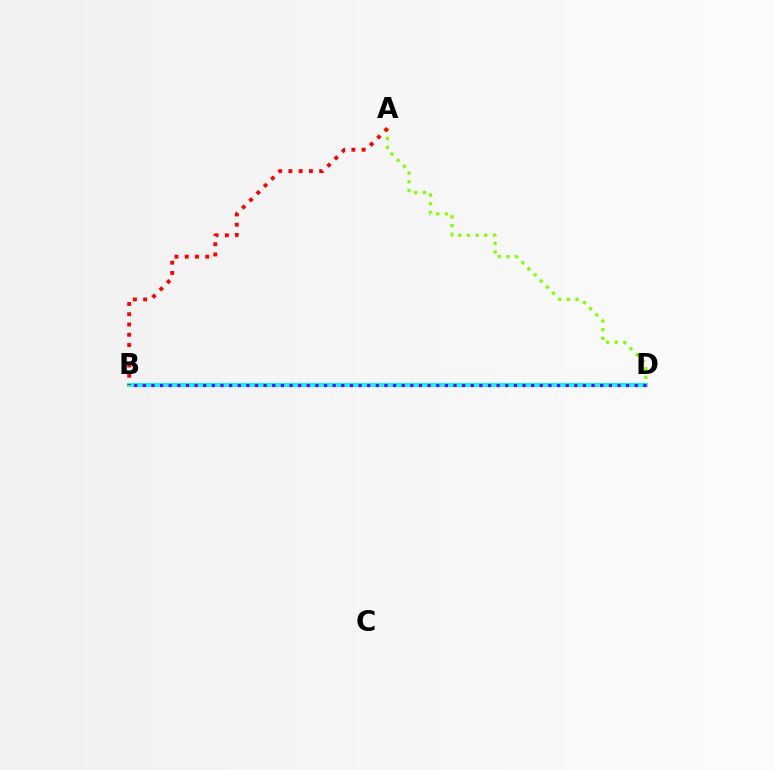{('B', 'D'): [{'color': '#00fff6', 'line_style': 'solid', 'thickness': 2.85}, {'color': '#7200ff', 'line_style': 'dotted', 'thickness': 2.34}], ('A', 'D'): [{'color': '#84ff00', 'line_style': 'dotted', 'thickness': 2.36}], ('A', 'B'): [{'color': '#ff0000', 'line_style': 'dotted', 'thickness': 2.79}]}